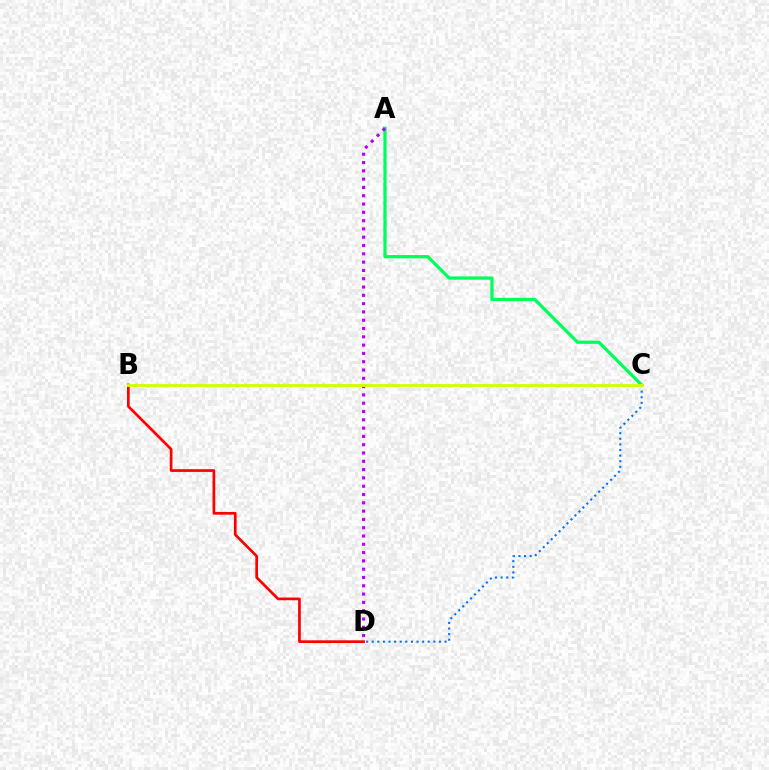{('A', 'C'): [{'color': '#00ff5c', 'line_style': 'solid', 'thickness': 2.35}], ('A', 'D'): [{'color': '#b900ff', 'line_style': 'dotted', 'thickness': 2.25}], ('C', 'D'): [{'color': '#0074ff', 'line_style': 'dotted', 'thickness': 1.52}], ('B', 'D'): [{'color': '#ff0000', 'line_style': 'solid', 'thickness': 1.94}], ('B', 'C'): [{'color': '#d1ff00', 'line_style': 'solid', 'thickness': 2.06}]}